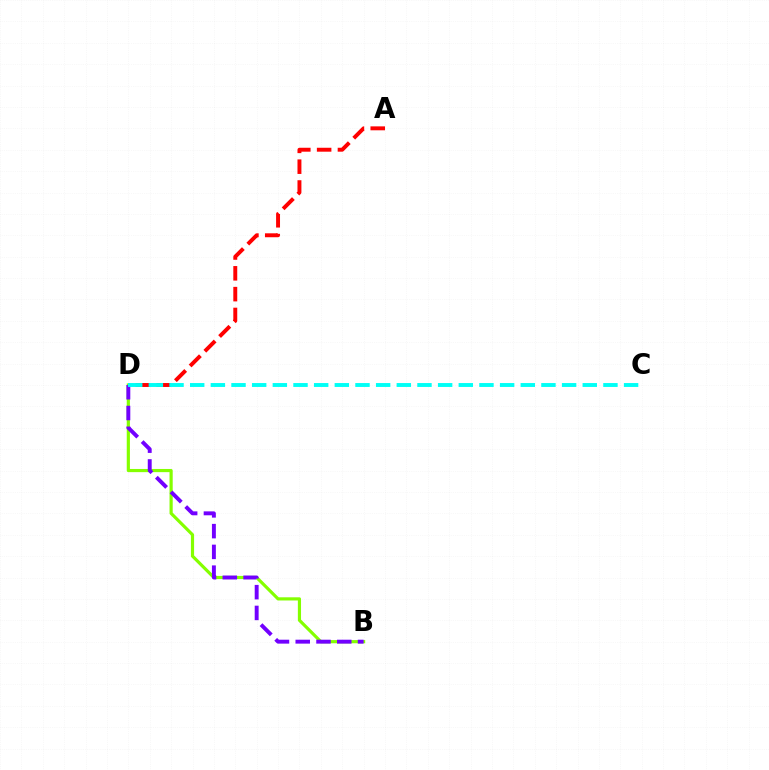{('B', 'D'): [{'color': '#84ff00', 'line_style': 'solid', 'thickness': 2.29}, {'color': '#7200ff', 'line_style': 'dashed', 'thickness': 2.82}], ('A', 'D'): [{'color': '#ff0000', 'line_style': 'dashed', 'thickness': 2.83}], ('C', 'D'): [{'color': '#00fff6', 'line_style': 'dashed', 'thickness': 2.81}]}